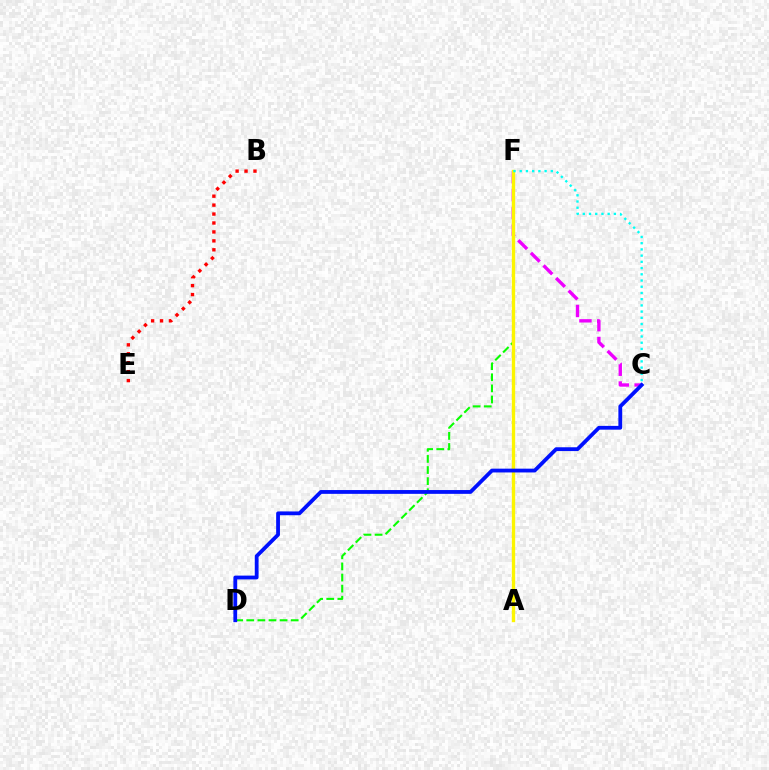{('B', 'E'): [{'color': '#ff0000', 'line_style': 'dotted', 'thickness': 2.43}], ('D', 'F'): [{'color': '#08ff00', 'line_style': 'dashed', 'thickness': 1.51}], ('C', 'F'): [{'color': '#ee00ff', 'line_style': 'dashed', 'thickness': 2.42}, {'color': '#00fff6', 'line_style': 'dotted', 'thickness': 1.69}], ('A', 'F'): [{'color': '#fcf500', 'line_style': 'solid', 'thickness': 2.4}], ('C', 'D'): [{'color': '#0010ff', 'line_style': 'solid', 'thickness': 2.74}]}